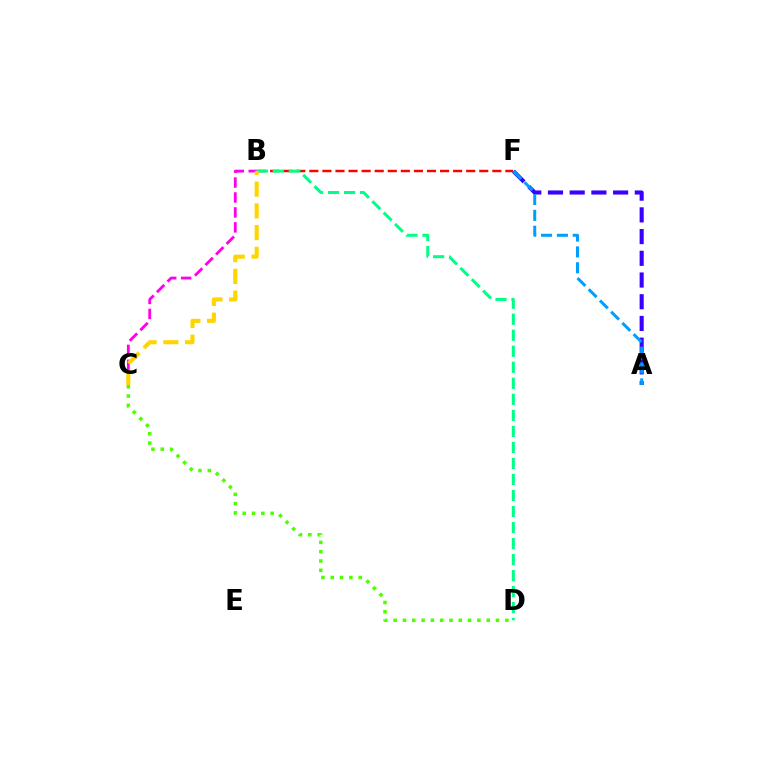{('C', 'D'): [{'color': '#4fff00', 'line_style': 'dotted', 'thickness': 2.53}], ('A', 'F'): [{'color': '#3700ff', 'line_style': 'dashed', 'thickness': 2.95}, {'color': '#009eff', 'line_style': 'dashed', 'thickness': 2.15}], ('B', 'F'): [{'color': '#ff0000', 'line_style': 'dashed', 'thickness': 1.78}], ('B', 'D'): [{'color': '#00ff86', 'line_style': 'dashed', 'thickness': 2.18}], ('B', 'C'): [{'color': '#ff00ed', 'line_style': 'dashed', 'thickness': 2.03}, {'color': '#ffd500', 'line_style': 'dashed', 'thickness': 2.95}]}